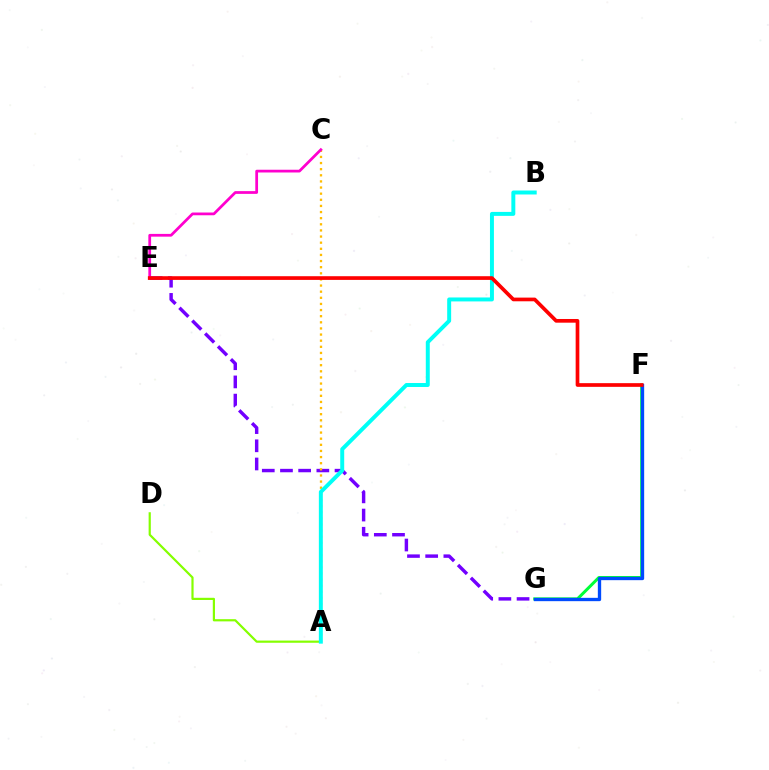{('A', 'D'): [{'color': '#84ff00', 'line_style': 'solid', 'thickness': 1.58}], ('F', 'G'): [{'color': '#00ff39', 'line_style': 'solid', 'thickness': 2.17}, {'color': '#004bff', 'line_style': 'solid', 'thickness': 2.39}], ('E', 'G'): [{'color': '#7200ff', 'line_style': 'dashed', 'thickness': 2.47}], ('A', 'C'): [{'color': '#ffbd00', 'line_style': 'dotted', 'thickness': 1.66}], ('A', 'B'): [{'color': '#00fff6', 'line_style': 'solid', 'thickness': 2.85}], ('C', 'E'): [{'color': '#ff00cf', 'line_style': 'solid', 'thickness': 1.98}], ('E', 'F'): [{'color': '#ff0000', 'line_style': 'solid', 'thickness': 2.66}]}